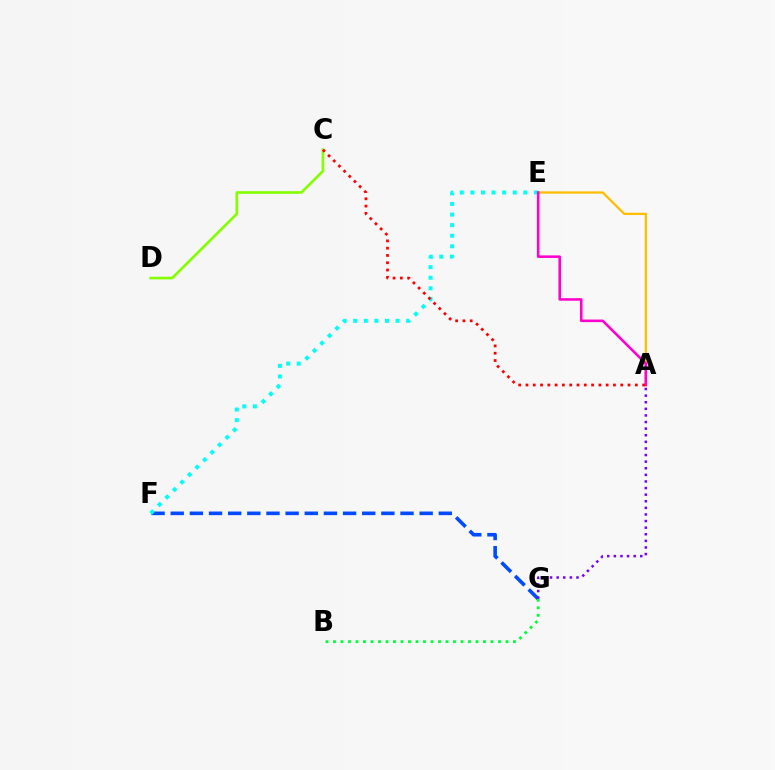{('F', 'G'): [{'color': '#004bff', 'line_style': 'dashed', 'thickness': 2.6}], ('A', 'E'): [{'color': '#ffbd00', 'line_style': 'solid', 'thickness': 1.64}, {'color': '#ff00cf', 'line_style': 'solid', 'thickness': 1.85}], ('E', 'F'): [{'color': '#00fff6', 'line_style': 'dotted', 'thickness': 2.88}], ('A', 'G'): [{'color': '#7200ff', 'line_style': 'dotted', 'thickness': 1.79}], ('C', 'D'): [{'color': '#84ff00', 'line_style': 'solid', 'thickness': 1.91}], ('B', 'G'): [{'color': '#00ff39', 'line_style': 'dotted', 'thickness': 2.04}], ('A', 'C'): [{'color': '#ff0000', 'line_style': 'dotted', 'thickness': 1.98}]}